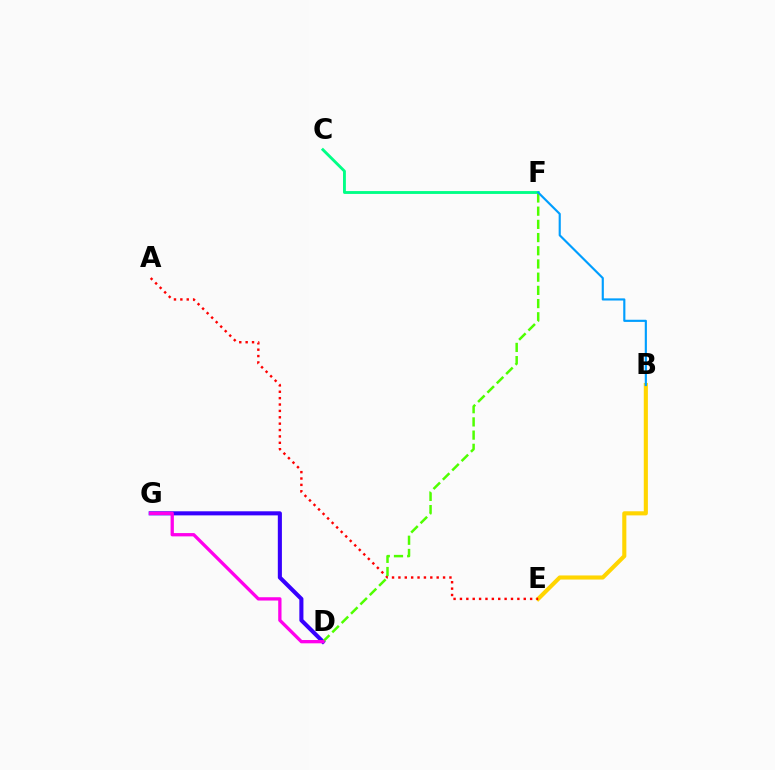{('C', 'F'): [{'color': '#00ff86', 'line_style': 'solid', 'thickness': 2.06}], ('D', 'G'): [{'color': '#3700ff', 'line_style': 'solid', 'thickness': 2.94}, {'color': '#ff00ed', 'line_style': 'solid', 'thickness': 2.38}], ('B', 'E'): [{'color': '#ffd500', 'line_style': 'solid', 'thickness': 2.95}], ('A', 'E'): [{'color': '#ff0000', 'line_style': 'dotted', 'thickness': 1.73}], ('D', 'F'): [{'color': '#4fff00', 'line_style': 'dashed', 'thickness': 1.79}], ('B', 'F'): [{'color': '#009eff', 'line_style': 'solid', 'thickness': 1.55}]}